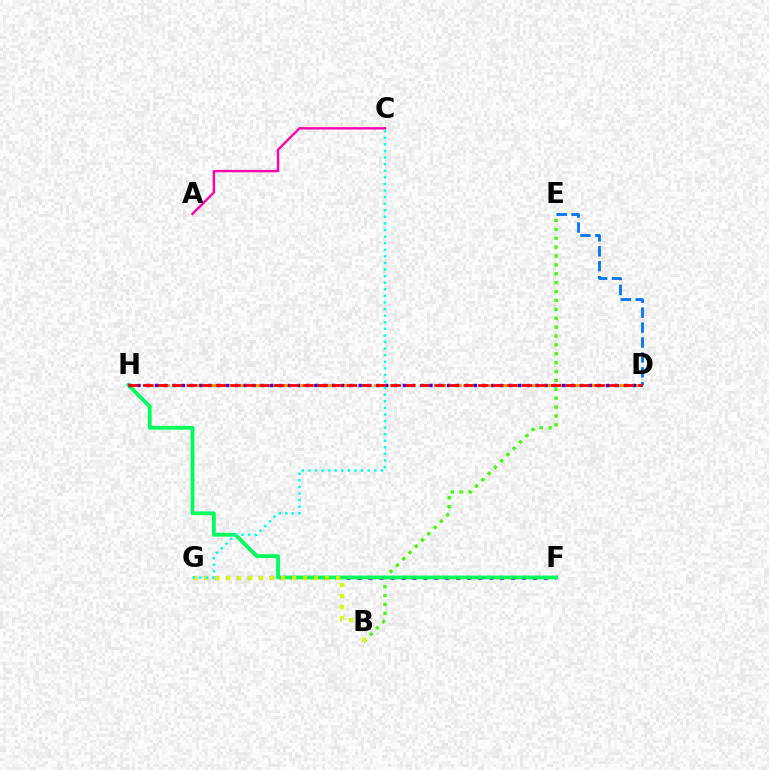{('F', 'G'): [{'color': '#b900ff', 'line_style': 'dotted', 'thickness': 2.98}], ('A', 'C'): [{'color': '#ff00ac', 'line_style': 'solid', 'thickness': 1.71}], ('B', 'E'): [{'color': '#3dff00', 'line_style': 'dotted', 'thickness': 2.41}], ('D', 'E'): [{'color': '#0074ff', 'line_style': 'dashed', 'thickness': 2.03}], ('F', 'H'): [{'color': '#00ff5c', 'line_style': 'solid', 'thickness': 2.74}], ('D', 'H'): [{'color': '#ff9400', 'line_style': 'dashed', 'thickness': 2.09}, {'color': '#2500ff', 'line_style': 'dotted', 'thickness': 2.4}, {'color': '#ff0000', 'line_style': 'dashed', 'thickness': 1.98}], ('B', 'G'): [{'color': '#d1ff00', 'line_style': 'dotted', 'thickness': 2.99}], ('C', 'G'): [{'color': '#00fff6', 'line_style': 'dotted', 'thickness': 1.79}]}